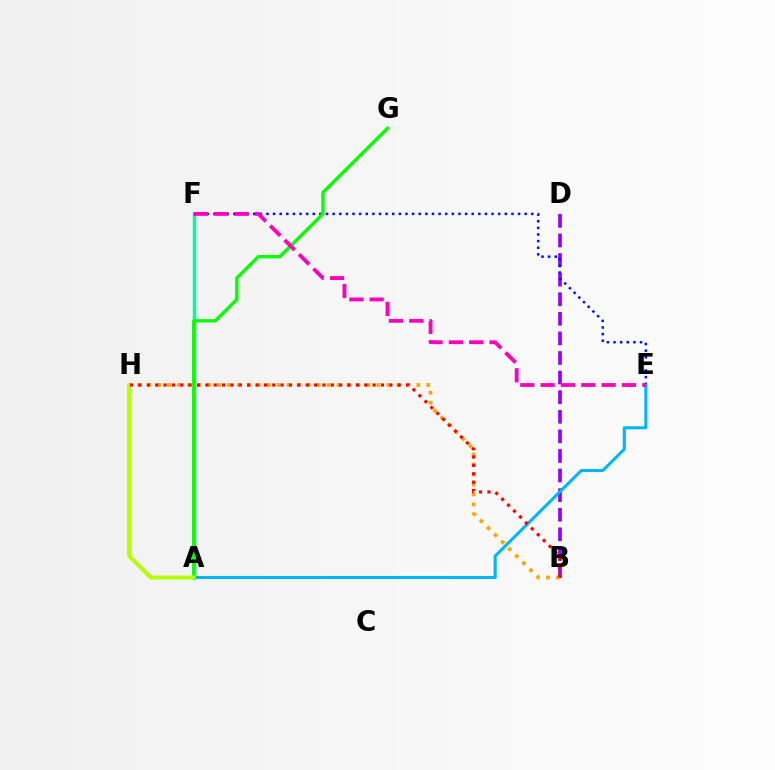{('A', 'F'): [{'color': '#00ff9d', 'line_style': 'solid', 'thickness': 2.47}], ('B', 'D'): [{'color': '#9b00ff', 'line_style': 'dashed', 'thickness': 2.66}], ('B', 'H'): [{'color': '#ffa500', 'line_style': 'dotted', 'thickness': 2.71}, {'color': '#ff0000', 'line_style': 'dotted', 'thickness': 2.27}], ('E', 'F'): [{'color': '#0010ff', 'line_style': 'dotted', 'thickness': 1.8}, {'color': '#ff00bd', 'line_style': 'dashed', 'thickness': 2.76}], ('A', 'G'): [{'color': '#08ff00', 'line_style': 'solid', 'thickness': 2.42}], ('A', 'E'): [{'color': '#00b5ff', 'line_style': 'solid', 'thickness': 2.2}], ('A', 'H'): [{'color': '#b3ff00', 'line_style': 'solid', 'thickness': 2.89}]}